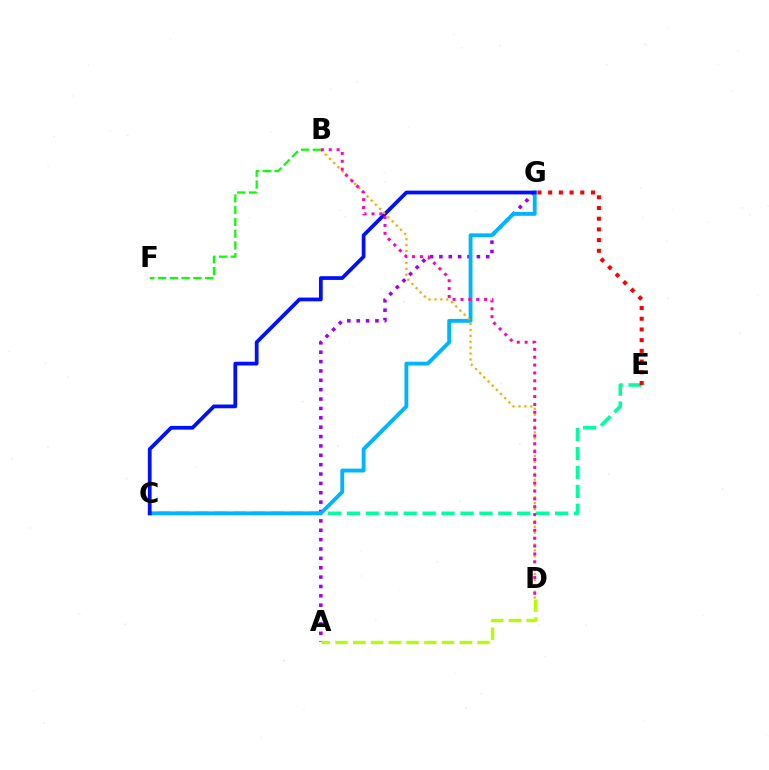{('C', 'E'): [{'color': '#00ff9d', 'line_style': 'dashed', 'thickness': 2.57}], ('A', 'G'): [{'color': '#9b00ff', 'line_style': 'dotted', 'thickness': 2.55}], ('C', 'G'): [{'color': '#00b5ff', 'line_style': 'solid', 'thickness': 2.77}, {'color': '#0010ff', 'line_style': 'solid', 'thickness': 2.7}], ('B', 'F'): [{'color': '#08ff00', 'line_style': 'dashed', 'thickness': 1.6}], ('E', 'G'): [{'color': '#ff0000', 'line_style': 'dotted', 'thickness': 2.91}], ('B', 'D'): [{'color': '#ffa500', 'line_style': 'dotted', 'thickness': 1.6}, {'color': '#ff00bd', 'line_style': 'dotted', 'thickness': 2.14}], ('A', 'D'): [{'color': '#b3ff00', 'line_style': 'dashed', 'thickness': 2.41}]}